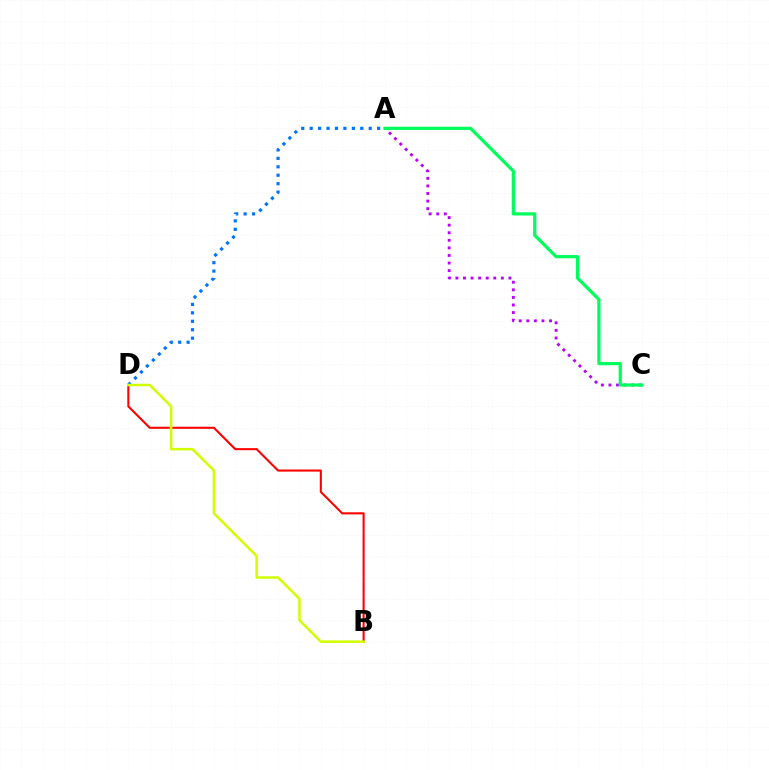{('A', 'C'): [{'color': '#b900ff', 'line_style': 'dotted', 'thickness': 2.06}, {'color': '#00ff5c', 'line_style': 'solid', 'thickness': 2.33}], ('B', 'D'): [{'color': '#ff0000', 'line_style': 'solid', 'thickness': 1.5}, {'color': '#d1ff00', 'line_style': 'solid', 'thickness': 1.81}], ('A', 'D'): [{'color': '#0074ff', 'line_style': 'dotted', 'thickness': 2.29}]}